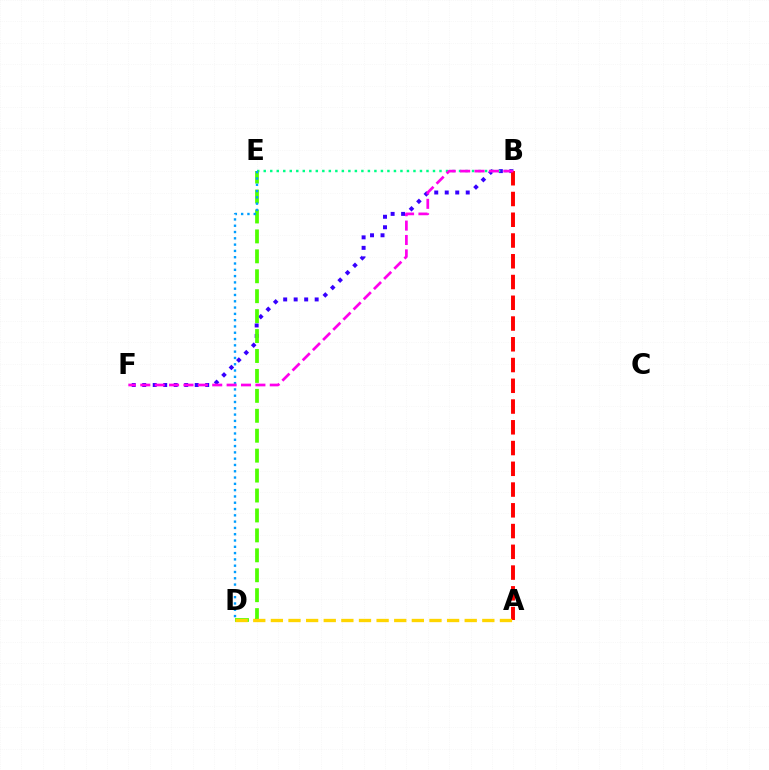{('B', 'F'): [{'color': '#3700ff', 'line_style': 'dotted', 'thickness': 2.85}, {'color': '#ff00ed', 'line_style': 'dashed', 'thickness': 1.95}], ('B', 'E'): [{'color': '#00ff86', 'line_style': 'dotted', 'thickness': 1.77}], ('D', 'E'): [{'color': '#4fff00', 'line_style': 'dashed', 'thickness': 2.71}, {'color': '#009eff', 'line_style': 'dotted', 'thickness': 1.71}], ('A', 'B'): [{'color': '#ff0000', 'line_style': 'dashed', 'thickness': 2.82}], ('A', 'D'): [{'color': '#ffd500', 'line_style': 'dashed', 'thickness': 2.39}]}